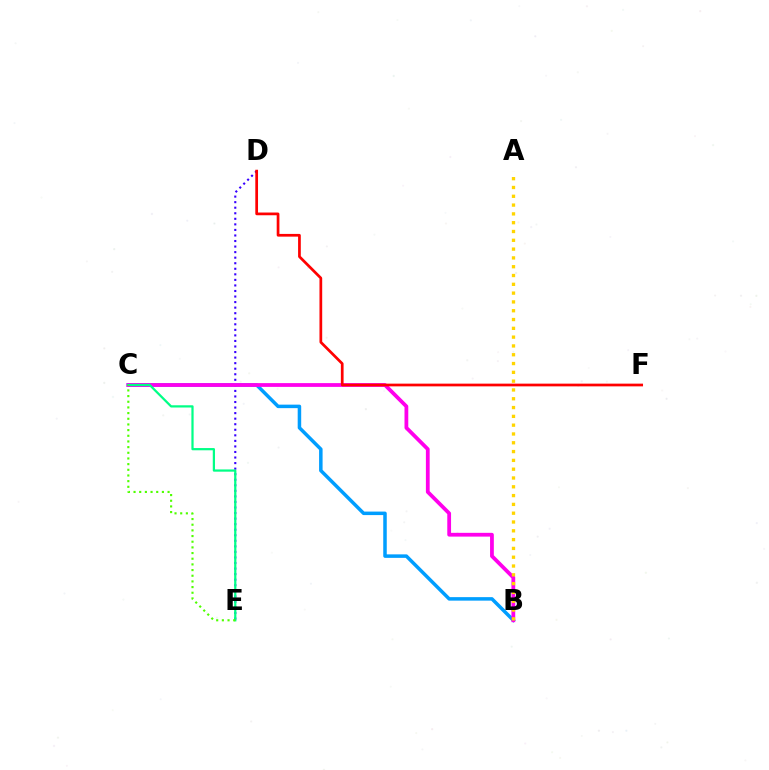{('B', 'C'): [{'color': '#009eff', 'line_style': 'solid', 'thickness': 2.52}, {'color': '#ff00ed', 'line_style': 'solid', 'thickness': 2.72}], ('D', 'E'): [{'color': '#3700ff', 'line_style': 'dotted', 'thickness': 1.51}], ('C', 'E'): [{'color': '#00ff86', 'line_style': 'solid', 'thickness': 1.61}, {'color': '#4fff00', 'line_style': 'dotted', 'thickness': 1.54}], ('D', 'F'): [{'color': '#ff0000', 'line_style': 'solid', 'thickness': 1.96}], ('A', 'B'): [{'color': '#ffd500', 'line_style': 'dotted', 'thickness': 2.39}]}